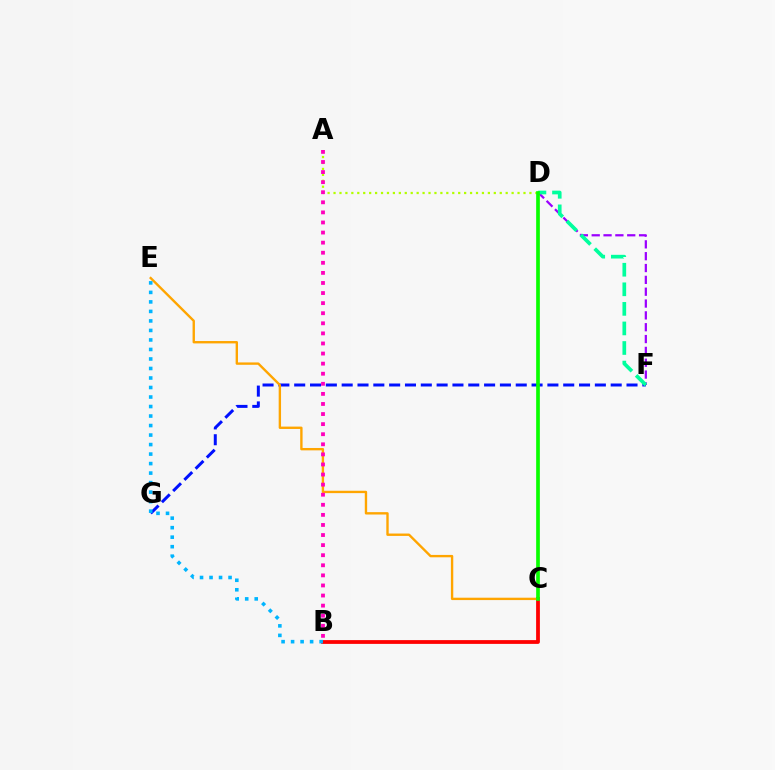{('F', 'G'): [{'color': '#0010ff', 'line_style': 'dashed', 'thickness': 2.15}], ('B', 'C'): [{'color': '#ff0000', 'line_style': 'solid', 'thickness': 2.72}], ('A', 'D'): [{'color': '#b3ff00', 'line_style': 'dotted', 'thickness': 1.61}], ('C', 'E'): [{'color': '#ffa500', 'line_style': 'solid', 'thickness': 1.71}], ('D', 'F'): [{'color': '#9b00ff', 'line_style': 'dashed', 'thickness': 1.61}, {'color': '#00ff9d', 'line_style': 'dashed', 'thickness': 2.66}], ('A', 'B'): [{'color': '#ff00bd', 'line_style': 'dotted', 'thickness': 2.74}], ('C', 'D'): [{'color': '#08ff00', 'line_style': 'solid', 'thickness': 2.65}], ('B', 'E'): [{'color': '#00b5ff', 'line_style': 'dotted', 'thickness': 2.58}]}